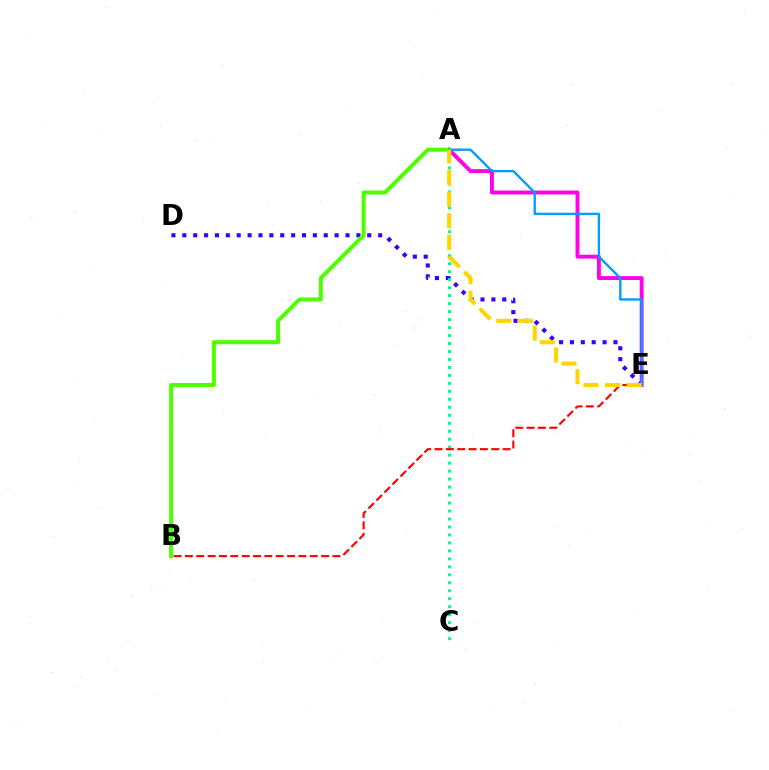{('D', 'E'): [{'color': '#3700ff', 'line_style': 'dotted', 'thickness': 2.96}], ('A', 'E'): [{'color': '#ff00ed', 'line_style': 'solid', 'thickness': 2.81}, {'color': '#009eff', 'line_style': 'solid', 'thickness': 1.7}, {'color': '#ffd500', 'line_style': 'dashed', 'thickness': 2.94}], ('A', 'B'): [{'color': '#4fff00', 'line_style': 'solid', 'thickness': 2.9}], ('A', 'C'): [{'color': '#00ff86', 'line_style': 'dotted', 'thickness': 2.17}], ('B', 'E'): [{'color': '#ff0000', 'line_style': 'dashed', 'thickness': 1.54}]}